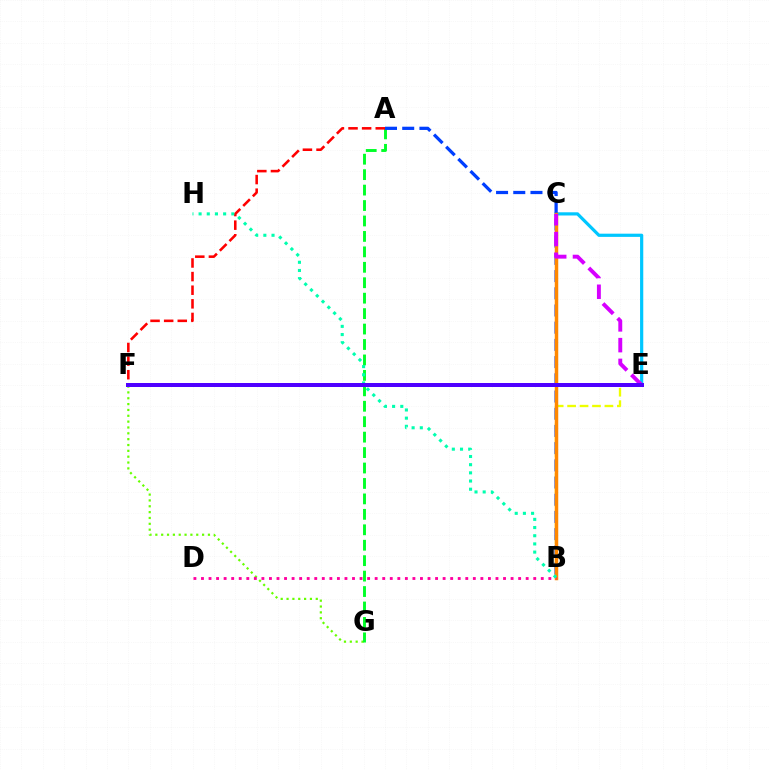{('F', 'G'): [{'color': '#66ff00', 'line_style': 'dotted', 'thickness': 1.59}], ('B', 'E'): [{'color': '#eeff00', 'line_style': 'dashed', 'thickness': 1.69}], ('C', 'E'): [{'color': '#00c7ff', 'line_style': 'solid', 'thickness': 2.3}, {'color': '#d600ff', 'line_style': 'dashed', 'thickness': 2.82}], ('A', 'G'): [{'color': '#00ff27', 'line_style': 'dashed', 'thickness': 2.1}], ('A', 'B'): [{'color': '#003fff', 'line_style': 'dashed', 'thickness': 2.34}], ('B', 'C'): [{'color': '#ff8800', 'line_style': 'solid', 'thickness': 2.51}], ('A', 'F'): [{'color': '#ff0000', 'line_style': 'dashed', 'thickness': 1.85}], ('B', 'H'): [{'color': '#00ffaf', 'line_style': 'dotted', 'thickness': 2.22}], ('B', 'D'): [{'color': '#ff00a0', 'line_style': 'dotted', 'thickness': 2.05}], ('E', 'F'): [{'color': '#4f00ff', 'line_style': 'solid', 'thickness': 2.88}]}